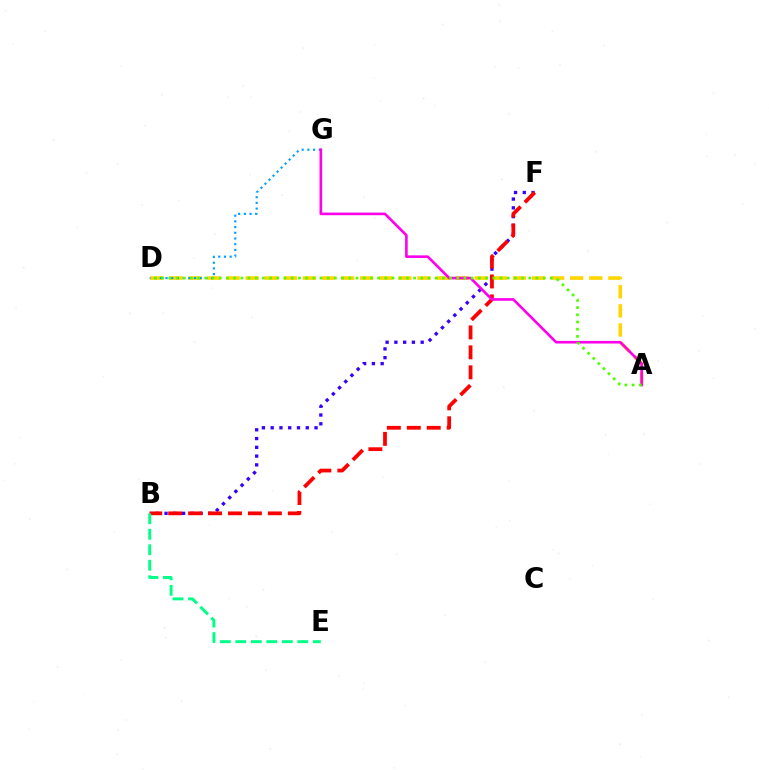{('B', 'F'): [{'color': '#3700ff', 'line_style': 'dotted', 'thickness': 2.38}, {'color': '#ff0000', 'line_style': 'dashed', 'thickness': 2.71}], ('A', 'D'): [{'color': '#ffd500', 'line_style': 'dashed', 'thickness': 2.59}, {'color': '#4fff00', 'line_style': 'dotted', 'thickness': 1.96}], ('B', 'E'): [{'color': '#00ff86', 'line_style': 'dashed', 'thickness': 2.11}], ('D', 'G'): [{'color': '#009eff', 'line_style': 'dotted', 'thickness': 1.55}], ('A', 'G'): [{'color': '#ff00ed', 'line_style': 'solid', 'thickness': 1.89}]}